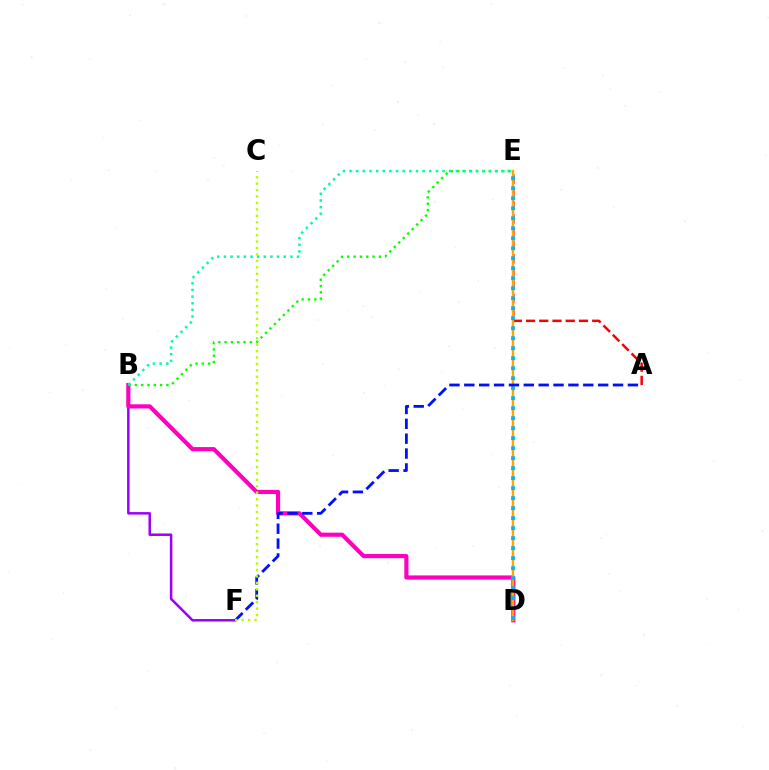{('B', 'F'): [{'color': '#9b00ff', 'line_style': 'solid', 'thickness': 1.79}], ('B', 'D'): [{'color': '#ff00bd', 'line_style': 'solid', 'thickness': 2.99}], ('A', 'E'): [{'color': '#ff0000', 'line_style': 'dashed', 'thickness': 1.8}], ('B', 'E'): [{'color': '#08ff00', 'line_style': 'dotted', 'thickness': 1.72}, {'color': '#00ff9d', 'line_style': 'dotted', 'thickness': 1.81}], ('D', 'E'): [{'color': '#ffa500', 'line_style': 'solid', 'thickness': 1.75}, {'color': '#00b5ff', 'line_style': 'dotted', 'thickness': 2.72}], ('A', 'F'): [{'color': '#0010ff', 'line_style': 'dashed', 'thickness': 2.02}], ('C', 'F'): [{'color': '#b3ff00', 'line_style': 'dotted', 'thickness': 1.75}]}